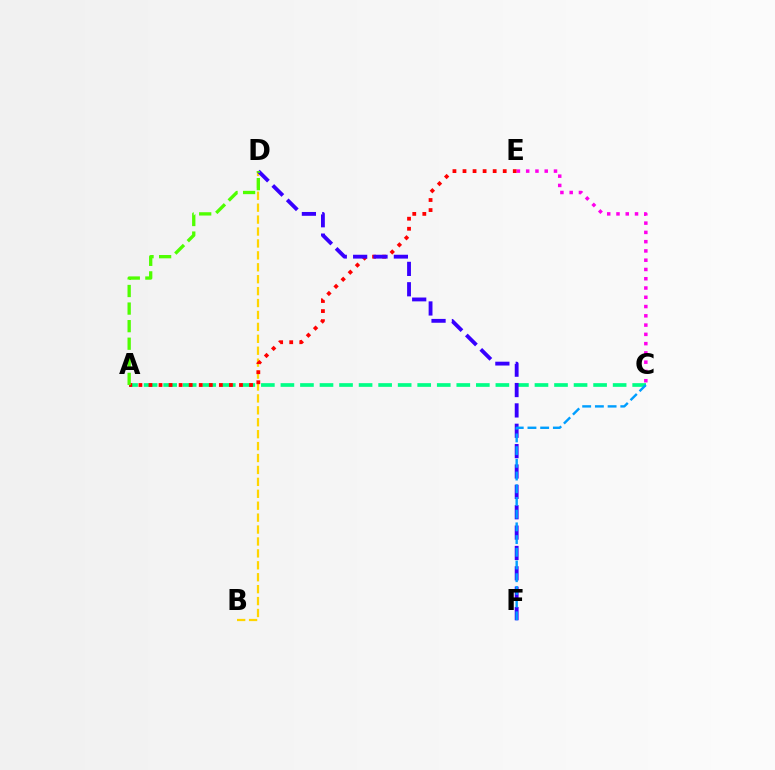{('B', 'D'): [{'color': '#ffd500', 'line_style': 'dashed', 'thickness': 1.62}], ('A', 'C'): [{'color': '#00ff86', 'line_style': 'dashed', 'thickness': 2.65}], ('A', 'E'): [{'color': '#ff0000', 'line_style': 'dotted', 'thickness': 2.73}], ('D', 'F'): [{'color': '#3700ff', 'line_style': 'dashed', 'thickness': 2.77}], ('C', 'F'): [{'color': '#009eff', 'line_style': 'dashed', 'thickness': 1.73}], ('A', 'D'): [{'color': '#4fff00', 'line_style': 'dashed', 'thickness': 2.39}], ('C', 'E'): [{'color': '#ff00ed', 'line_style': 'dotted', 'thickness': 2.52}]}